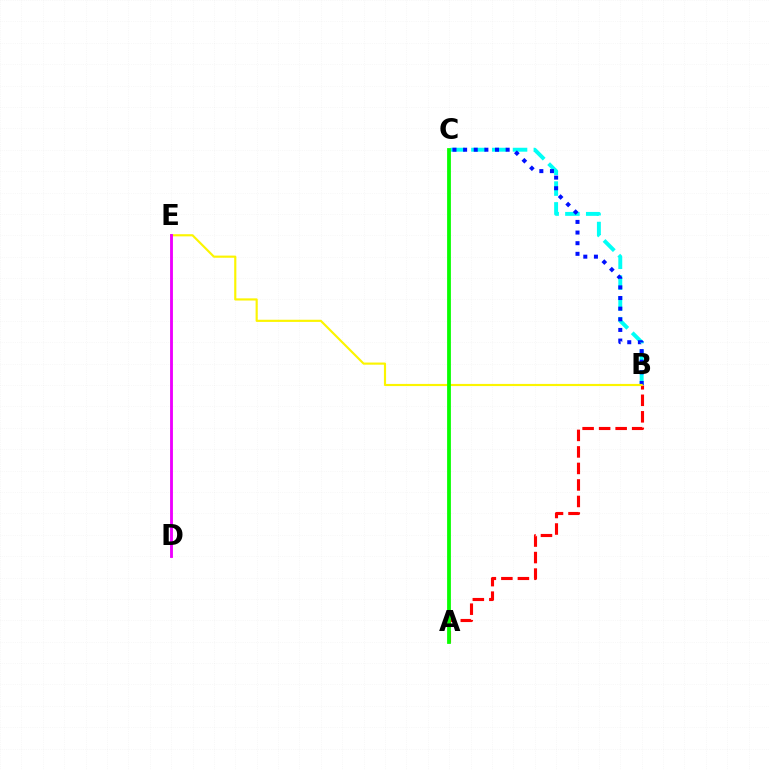{('B', 'C'): [{'color': '#00fff6', 'line_style': 'dashed', 'thickness': 2.83}, {'color': '#0010ff', 'line_style': 'dotted', 'thickness': 2.89}], ('A', 'B'): [{'color': '#ff0000', 'line_style': 'dashed', 'thickness': 2.24}], ('B', 'E'): [{'color': '#fcf500', 'line_style': 'solid', 'thickness': 1.55}], ('A', 'C'): [{'color': '#08ff00', 'line_style': 'solid', 'thickness': 2.73}], ('D', 'E'): [{'color': '#ee00ff', 'line_style': 'solid', 'thickness': 2.06}]}